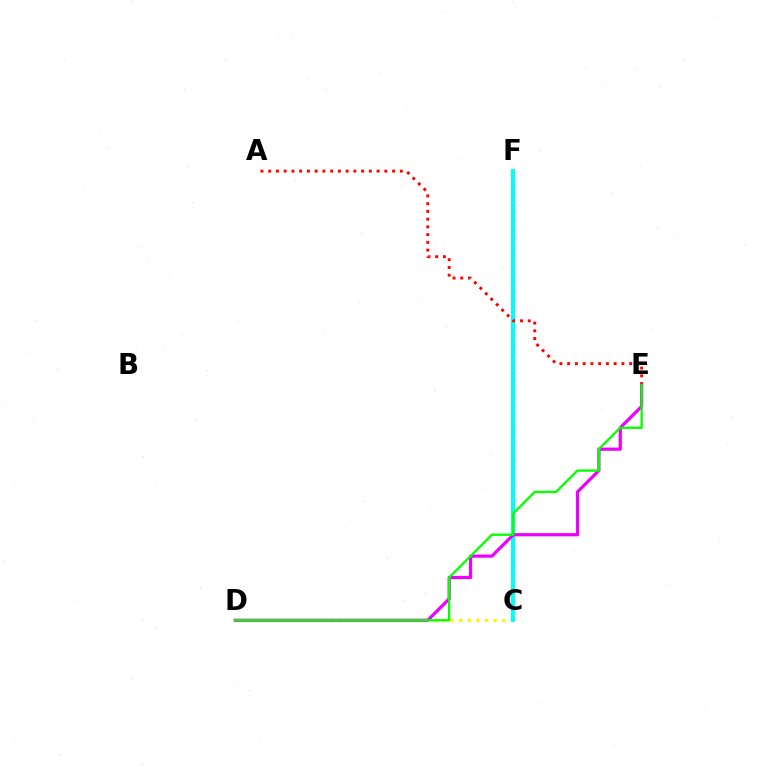{('C', 'F'): [{'color': '#0010ff', 'line_style': 'dotted', 'thickness': 2.4}, {'color': '#00fff6', 'line_style': 'solid', 'thickness': 2.9}], ('C', 'D'): [{'color': '#fcf500', 'line_style': 'dotted', 'thickness': 2.34}], ('D', 'E'): [{'color': '#ee00ff', 'line_style': 'solid', 'thickness': 2.3}, {'color': '#08ff00', 'line_style': 'solid', 'thickness': 1.68}], ('A', 'E'): [{'color': '#ff0000', 'line_style': 'dotted', 'thickness': 2.1}]}